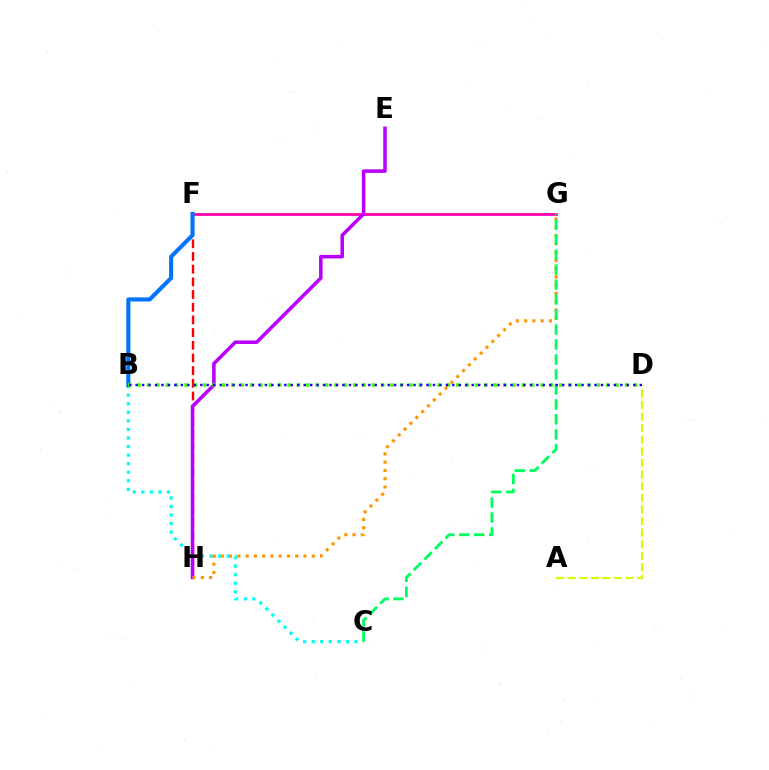{('F', 'H'): [{'color': '#ff0000', 'line_style': 'dashed', 'thickness': 1.72}], ('B', 'C'): [{'color': '#00fff6', 'line_style': 'dotted', 'thickness': 2.33}], ('F', 'G'): [{'color': '#ff00ac', 'line_style': 'solid', 'thickness': 1.99}], ('B', 'F'): [{'color': '#0074ff', 'line_style': 'solid', 'thickness': 2.95}], ('E', 'H'): [{'color': '#b900ff', 'line_style': 'solid', 'thickness': 2.55}], ('G', 'H'): [{'color': '#ff9400', 'line_style': 'dotted', 'thickness': 2.25}], ('A', 'D'): [{'color': '#d1ff00', 'line_style': 'dashed', 'thickness': 1.57}], ('C', 'G'): [{'color': '#00ff5c', 'line_style': 'dashed', 'thickness': 2.03}], ('B', 'D'): [{'color': '#3dff00', 'line_style': 'dotted', 'thickness': 2.55}, {'color': '#2500ff', 'line_style': 'dotted', 'thickness': 1.76}]}